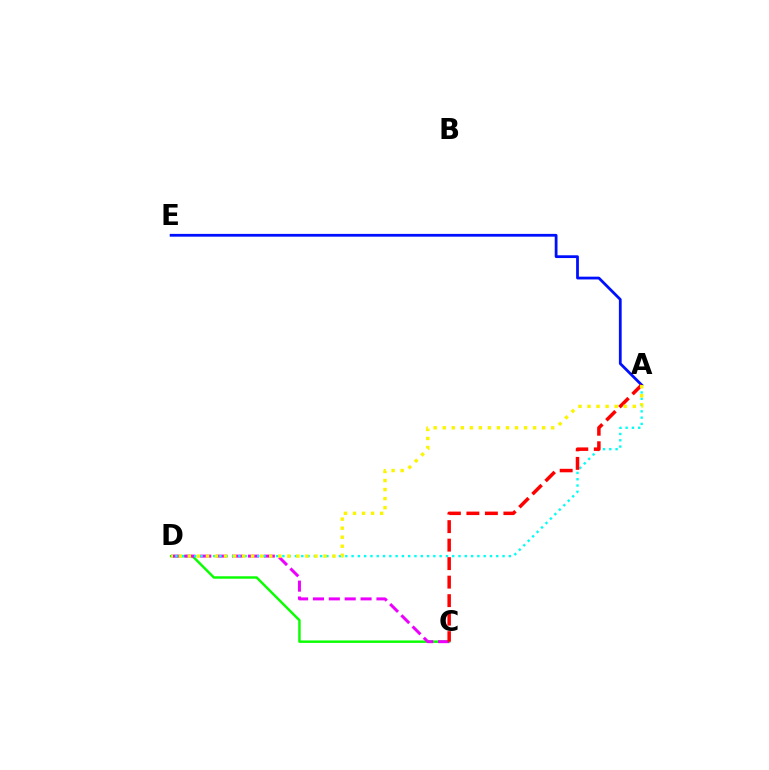{('C', 'D'): [{'color': '#08ff00', 'line_style': 'solid', 'thickness': 1.75}, {'color': '#ee00ff', 'line_style': 'dashed', 'thickness': 2.16}], ('A', 'E'): [{'color': '#0010ff', 'line_style': 'solid', 'thickness': 2.0}], ('A', 'D'): [{'color': '#00fff6', 'line_style': 'dotted', 'thickness': 1.71}, {'color': '#fcf500', 'line_style': 'dotted', 'thickness': 2.46}], ('A', 'C'): [{'color': '#ff0000', 'line_style': 'dashed', 'thickness': 2.51}]}